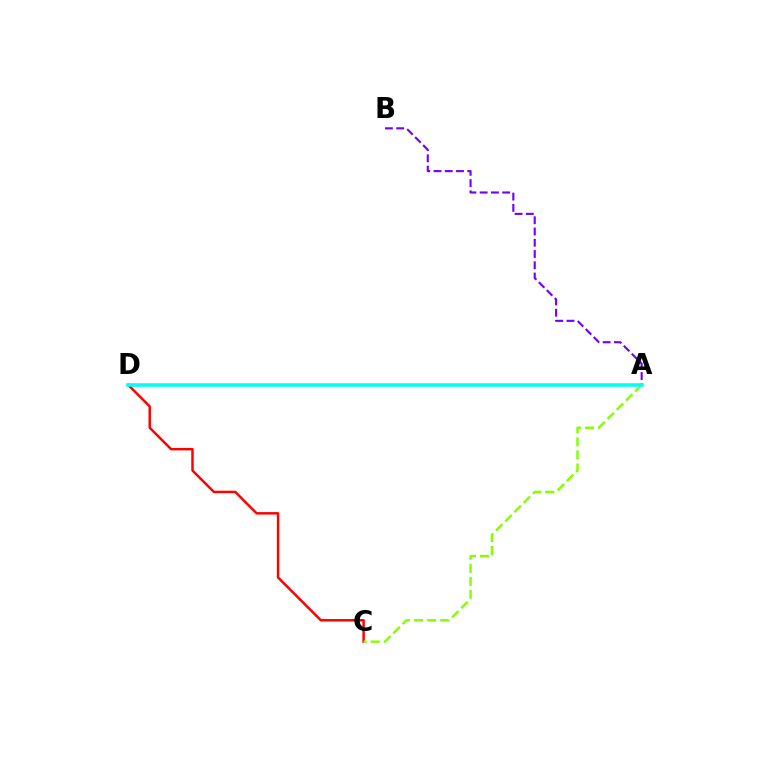{('C', 'D'): [{'color': '#ff0000', 'line_style': 'solid', 'thickness': 1.78}], ('A', 'C'): [{'color': '#84ff00', 'line_style': 'dashed', 'thickness': 1.77}], ('A', 'B'): [{'color': '#7200ff', 'line_style': 'dashed', 'thickness': 1.53}], ('A', 'D'): [{'color': '#00fff6', 'line_style': 'solid', 'thickness': 2.57}]}